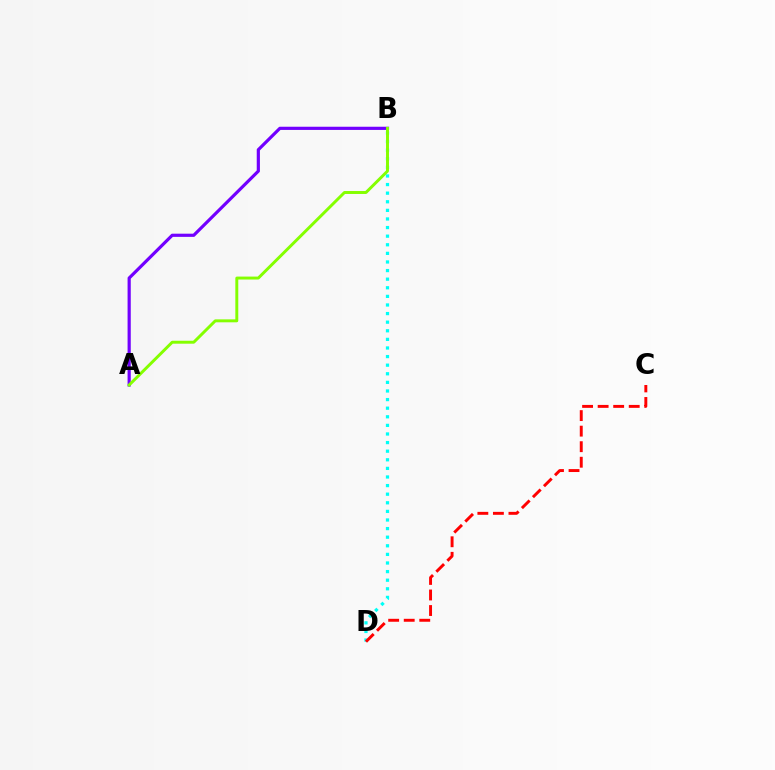{('A', 'B'): [{'color': '#7200ff', 'line_style': 'solid', 'thickness': 2.29}, {'color': '#84ff00', 'line_style': 'solid', 'thickness': 2.12}], ('B', 'D'): [{'color': '#00fff6', 'line_style': 'dotted', 'thickness': 2.34}], ('C', 'D'): [{'color': '#ff0000', 'line_style': 'dashed', 'thickness': 2.11}]}